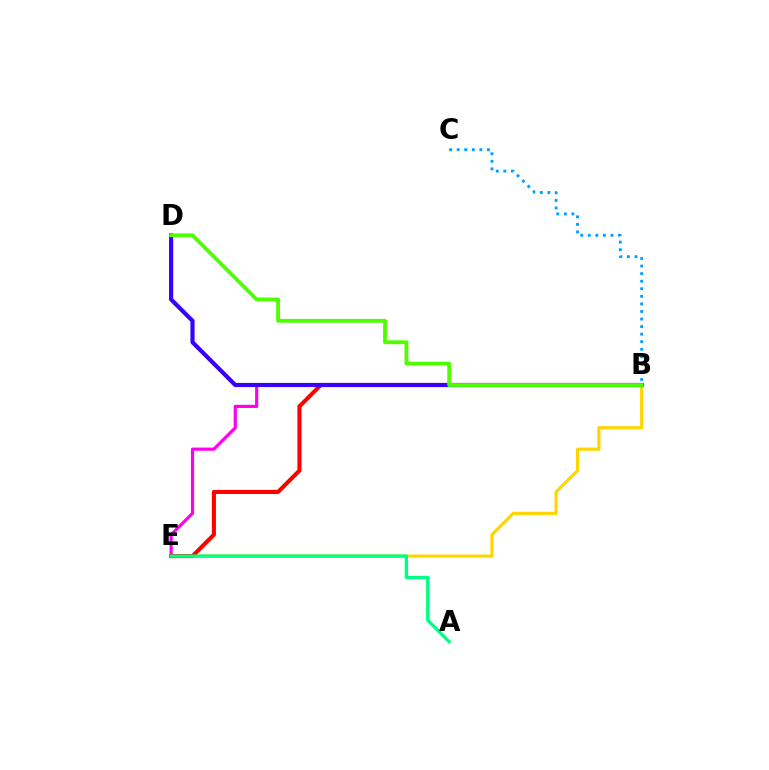{('B', 'C'): [{'color': '#009eff', 'line_style': 'dotted', 'thickness': 2.05}], ('B', 'E'): [{'color': '#ff00ed', 'line_style': 'solid', 'thickness': 2.28}, {'color': '#ffd500', 'line_style': 'solid', 'thickness': 2.29}, {'color': '#ff0000', 'line_style': 'solid', 'thickness': 2.93}], ('B', 'D'): [{'color': '#3700ff', 'line_style': 'solid', 'thickness': 2.99}, {'color': '#4fff00', 'line_style': 'solid', 'thickness': 2.75}], ('A', 'E'): [{'color': '#00ff86', 'line_style': 'solid', 'thickness': 2.41}]}